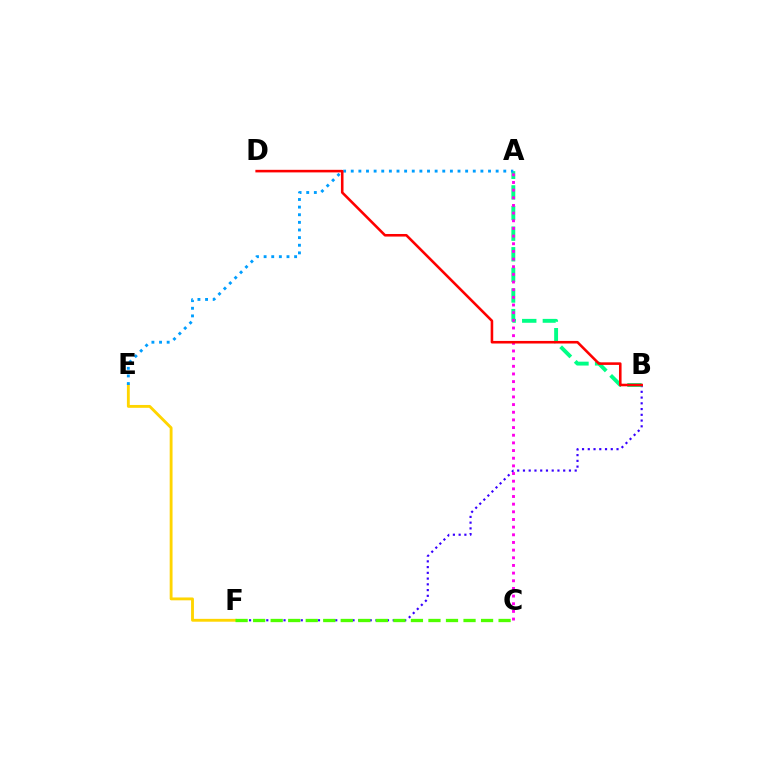{('E', 'F'): [{'color': '#ffd500', 'line_style': 'solid', 'thickness': 2.06}], ('B', 'F'): [{'color': '#3700ff', 'line_style': 'dotted', 'thickness': 1.56}], ('A', 'B'): [{'color': '#00ff86', 'line_style': 'dashed', 'thickness': 2.8}], ('C', 'F'): [{'color': '#4fff00', 'line_style': 'dashed', 'thickness': 2.38}], ('A', 'C'): [{'color': '#ff00ed', 'line_style': 'dotted', 'thickness': 2.08}], ('A', 'E'): [{'color': '#009eff', 'line_style': 'dotted', 'thickness': 2.07}], ('B', 'D'): [{'color': '#ff0000', 'line_style': 'solid', 'thickness': 1.85}]}